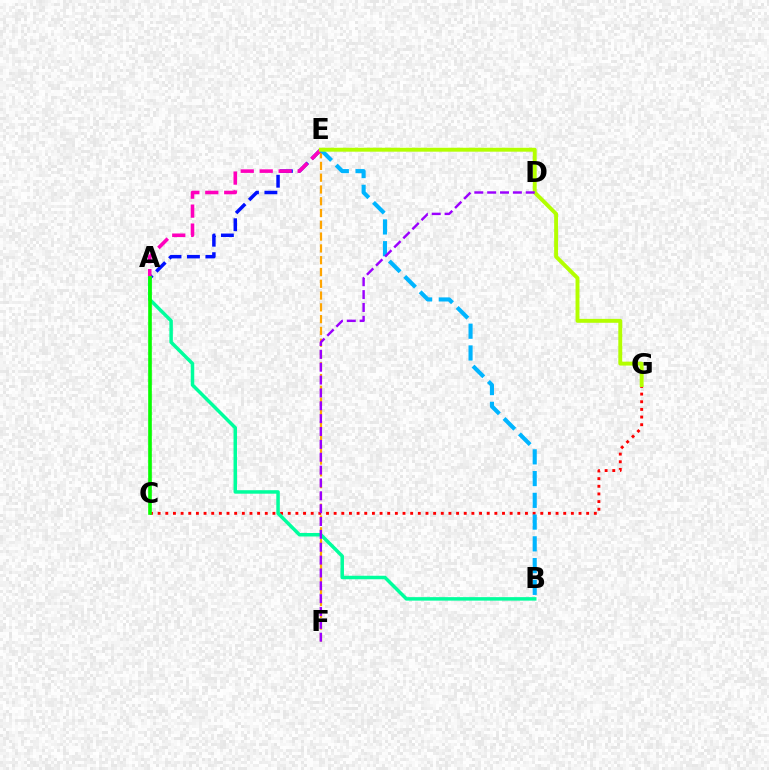{('E', 'F'): [{'color': '#ffa500', 'line_style': 'dashed', 'thickness': 1.6}], ('A', 'E'): [{'color': '#0010ff', 'line_style': 'dashed', 'thickness': 2.5}, {'color': '#ff00bd', 'line_style': 'dashed', 'thickness': 2.57}], ('C', 'G'): [{'color': '#ff0000', 'line_style': 'dotted', 'thickness': 2.08}], ('B', 'E'): [{'color': '#00b5ff', 'line_style': 'dashed', 'thickness': 2.95}], ('E', 'G'): [{'color': '#b3ff00', 'line_style': 'solid', 'thickness': 2.82}], ('A', 'B'): [{'color': '#00ff9d', 'line_style': 'solid', 'thickness': 2.51}], ('A', 'C'): [{'color': '#08ff00', 'line_style': 'solid', 'thickness': 2.61}], ('D', 'F'): [{'color': '#9b00ff', 'line_style': 'dashed', 'thickness': 1.75}]}